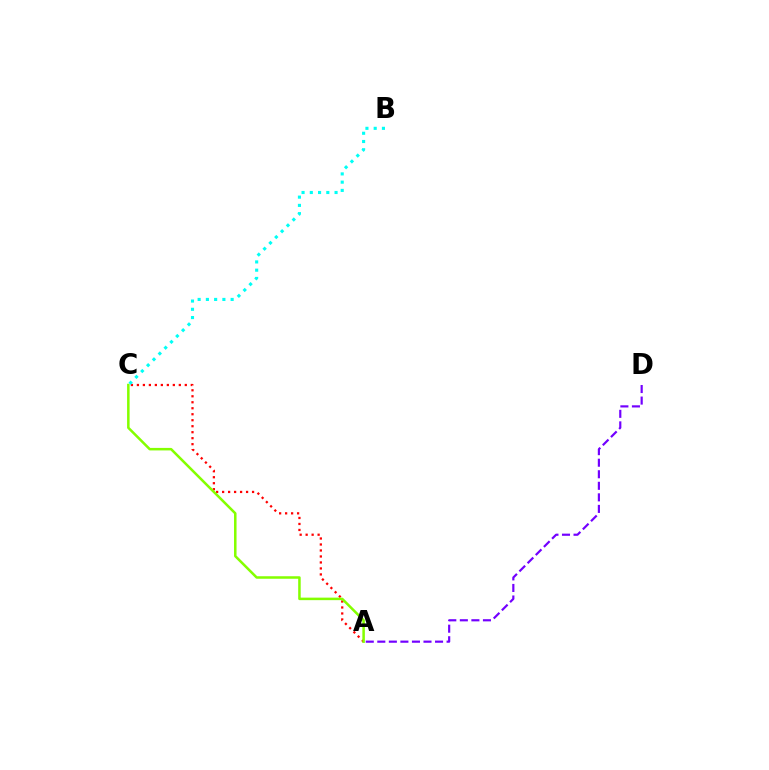{('A', 'C'): [{'color': '#ff0000', 'line_style': 'dotted', 'thickness': 1.63}, {'color': '#84ff00', 'line_style': 'solid', 'thickness': 1.81}], ('A', 'D'): [{'color': '#7200ff', 'line_style': 'dashed', 'thickness': 1.57}], ('B', 'C'): [{'color': '#00fff6', 'line_style': 'dotted', 'thickness': 2.24}]}